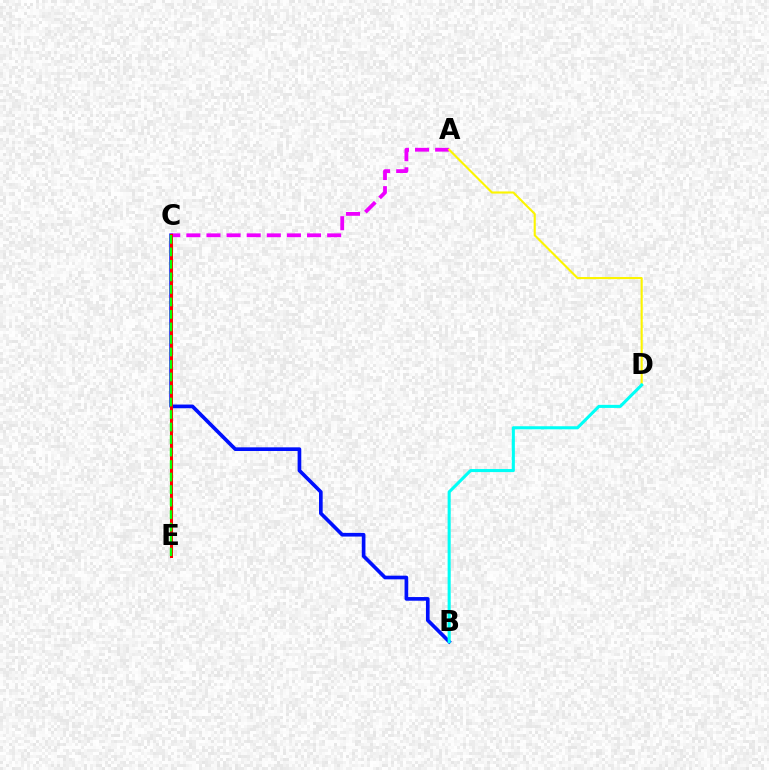{('B', 'C'): [{'color': '#0010ff', 'line_style': 'solid', 'thickness': 2.64}], ('A', 'C'): [{'color': '#ee00ff', 'line_style': 'dashed', 'thickness': 2.73}], ('A', 'D'): [{'color': '#fcf500', 'line_style': 'solid', 'thickness': 1.53}], ('C', 'E'): [{'color': '#ff0000', 'line_style': 'solid', 'thickness': 2.19}, {'color': '#08ff00', 'line_style': 'dashed', 'thickness': 1.7}], ('B', 'D'): [{'color': '#00fff6', 'line_style': 'solid', 'thickness': 2.21}]}